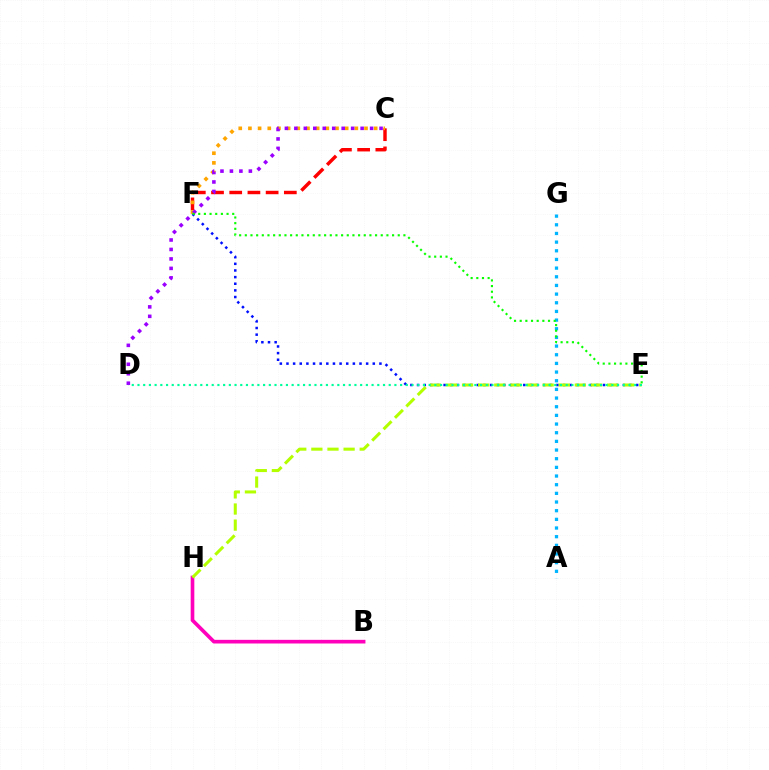{('C', 'F'): [{'color': '#ff0000', 'line_style': 'dashed', 'thickness': 2.47}, {'color': '#ffa500', 'line_style': 'dotted', 'thickness': 2.63}], ('C', 'D'): [{'color': '#9b00ff', 'line_style': 'dotted', 'thickness': 2.57}], ('E', 'F'): [{'color': '#0010ff', 'line_style': 'dotted', 'thickness': 1.8}, {'color': '#08ff00', 'line_style': 'dotted', 'thickness': 1.54}], ('B', 'H'): [{'color': '#ff00bd', 'line_style': 'solid', 'thickness': 2.63}], ('A', 'G'): [{'color': '#00b5ff', 'line_style': 'dotted', 'thickness': 2.35}], ('E', 'H'): [{'color': '#b3ff00', 'line_style': 'dashed', 'thickness': 2.19}], ('D', 'E'): [{'color': '#00ff9d', 'line_style': 'dotted', 'thickness': 1.55}]}